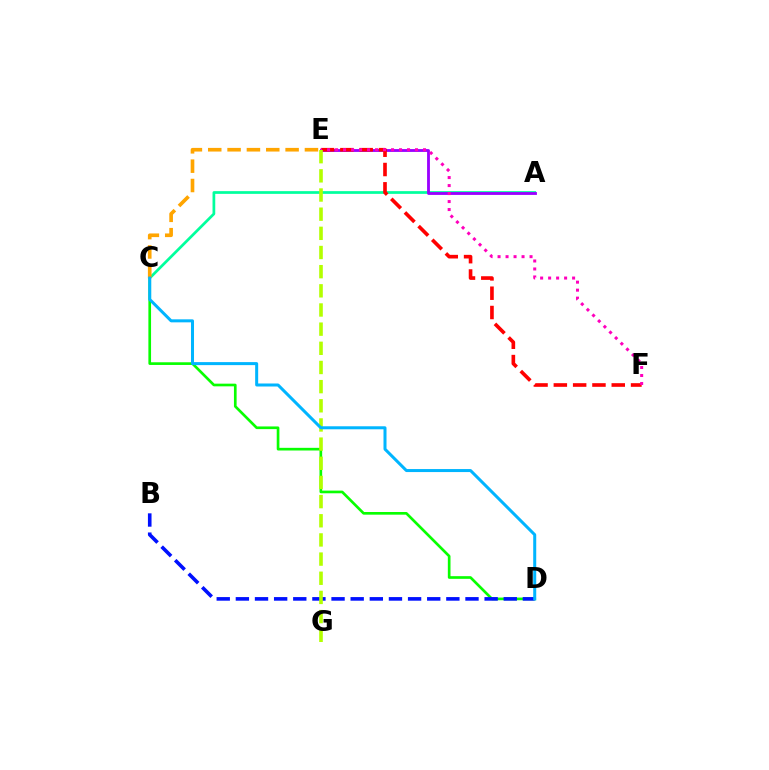{('C', 'D'): [{'color': '#08ff00', 'line_style': 'solid', 'thickness': 1.92}, {'color': '#00b5ff', 'line_style': 'solid', 'thickness': 2.17}], ('A', 'C'): [{'color': '#00ff9d', 'line_style': 'solid', 'thickness': 1.96}], ('B', 'D'): [{'color': '#0010ff', 'line_style': 'dashed', 'thickness': 2.6}], ('A', 'E'): [{'color': '#9b00ff', 'line_style': 'solid', 'thickness': 2.04}], ('E', 'F'): [{'color': '#ff0000', 'line_style': 'dashed', 'thickness': 2.62}, {'color': '#ff00bd', 'line_style': 'dotted', 'thickness': 2.17}], ('C', 'E'): [{'color': '#ffa500', 'line_style': 'dashed', 'thickness': 2.63}], ('E', 'G'): [{'color': '#b3ff00', 'line_style': 'dashed', 'thickness': 2.6}]}